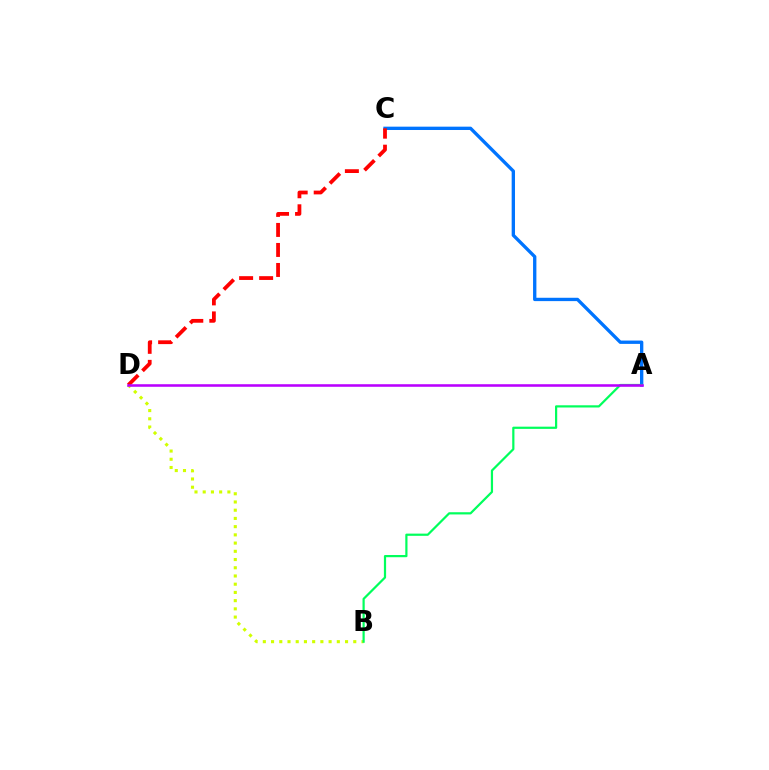{('A', 'C'): [{'color': '#0074ff', 'line_style': 'solid', 'thickness': 2.4}], ('B', 'D'): [{'color': '#d1ff00', 'line_style': 'dotted', 'thickness': 2.23}], ('C', 'D'): [{'color': '#ff0000', 'line_style': 'dashed', 'thickness': 2.72}], ('A', 'B'): [{'color': '#00ff5c', 'line_style': 'solid', 'thickness': 1.59}], ('A', 'D'): [{'color': '#b900ff', 'line_style': 'solid', 'thickness': 1.84}]}